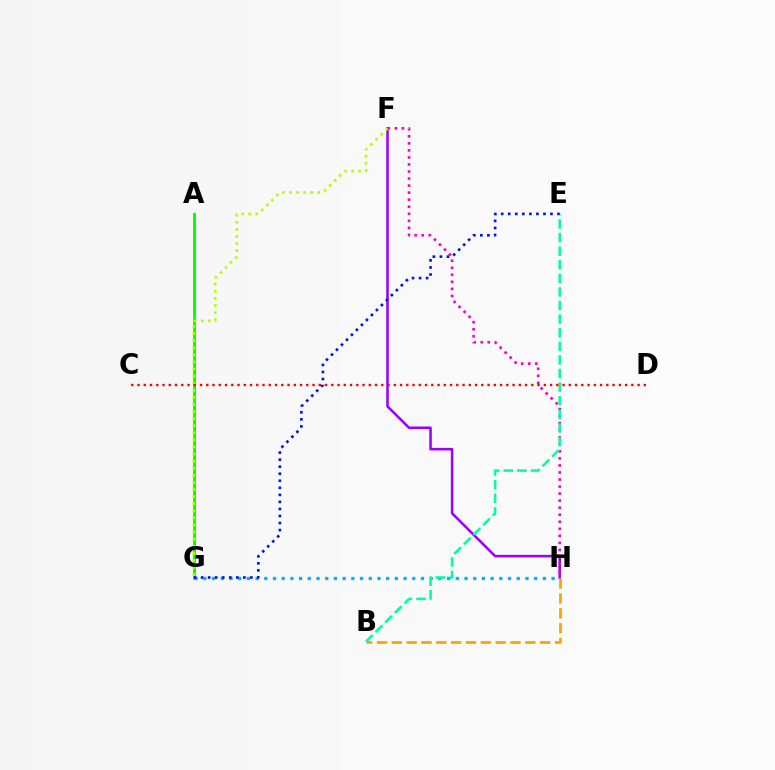{('F', 'H'): [{'color': '#9b00ff', 'line_style': 'solid', 'thickness': 1.83}, {'color': '#ff00bd', 'line_style': 'dotted', 'thickness': 1.91}], ('G', 'H'): [{'color': '#00b5ff', 'line_style': 'dotted', 'thickness': 2.37}], ('B', 'H'): [{'color': '#ffa500', 'line_style': 'dashed', 'thickness': 2.02}], ('A', 'G'): [{'color': '#08ff00', 'line_style': 'solid', 'thickness': 2.12}], ('F', 'G'): [{'color': '#b3ff00', 'line_style': 'dotted', 'thickness': 1.93}], ('B', 'E'): [{'color': '#00ff9d', 'line_style': 'dashed', 'thickness': 1.85}], ('C', 'D'): [{'color': '#ff0000', 'line_style': 'dotted', 'thickness': 1.7}], ('E', 'G'): [{'color': '#0010ff', 'line_style': 'dotted', 'thickness': 1.91}]}